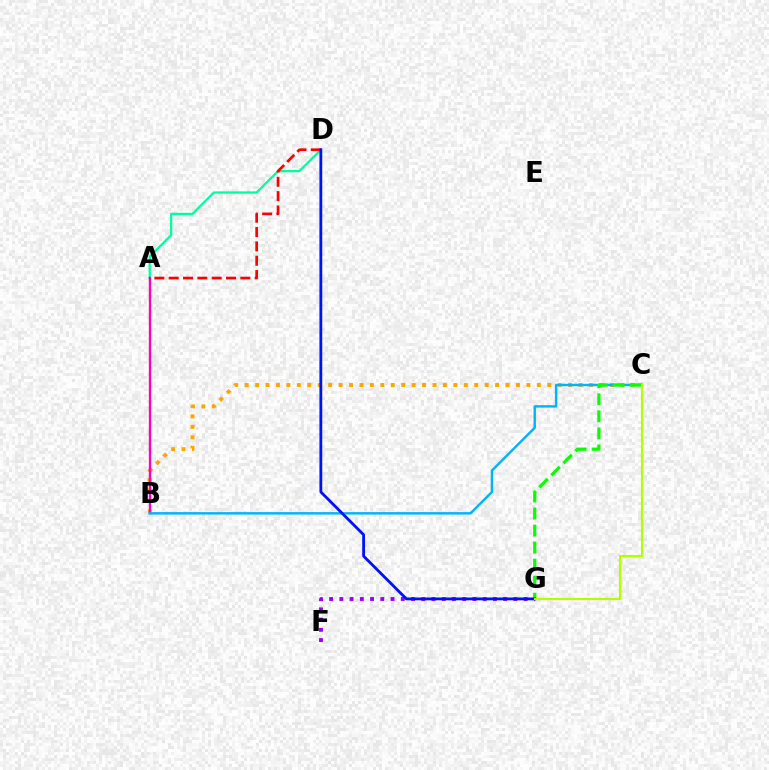{('B', 'C'): [{'color': '#ffa500', 'line_style': 'dotted', 'thickness': 2.83}, {'color': '#00b5ff', 'line_style': 'solid', 'thickness': 1.76}], ('A', 'D'): [{'color': '#00ff9d', 'line_style': 'solid', 'thickness': 1.63}, {'color': '#ff0000', 'line_style': 'dashed', 'thickness': 1.95}], ('F', 'G'): [{'color': '#9b00ff', 'line_style': 'dotted', 'thickness': 2.78}], ('A', 'B'): [{'color': '#ff00bd', 'line_style': 'solid', 'thickness': 1.69}], ('C', 'G'): [{'color': '#08ff00', 'line_style': 'dashed', 'thickness': 2.31}, {'color': '#b3ff00', 'line_style': 'solid', 'thickness': 1.54}], ('D', 'G'): [{'color': '#0010ff', 'line_style': 'solid', 'thickness': 2.02}]}